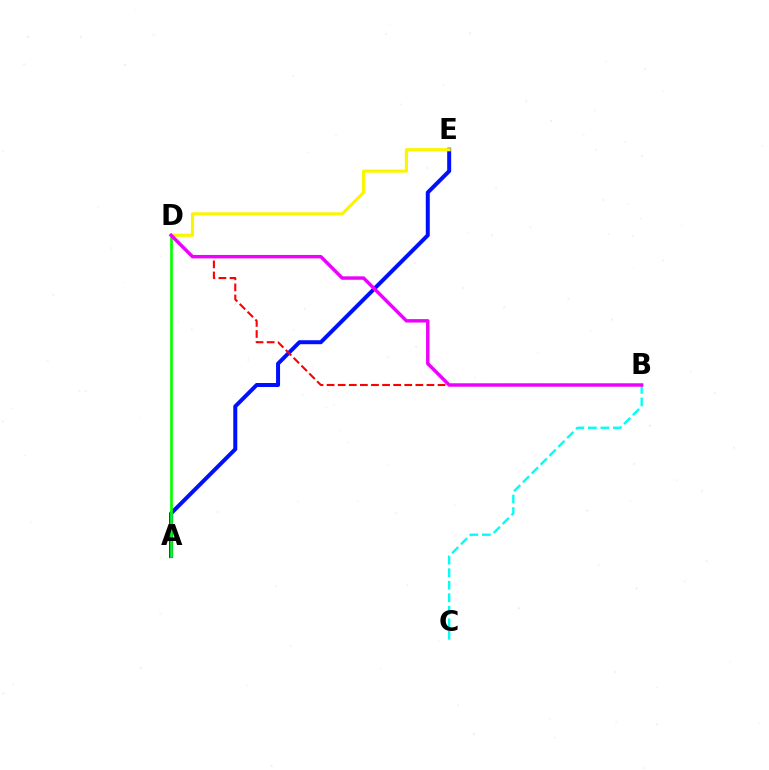{('B', 'C'): [{'color': '#00fff6', 'line_style': 'dashed', 'thickness': 1.7}], ('A', 'E'): [{'color': '#0010ff', 'line_style': 'solid', 'thickness': 2.87}], ('A', 'D'): [{'color': '#08ff00', 'line_style': 'solid', 'thickness': 1.94}], ('B', 'D'): [{'color': '#ff0000', 'line_style': 'dashed', 'thickness': 1.51}, {'color': '#ee00ff', 'line_style': 'solid', 'thickness': 2.47}], ('D', 'E'): [{'color': '#fcf500', 'line_style': 'solid', 'thickness': 2.28}]}